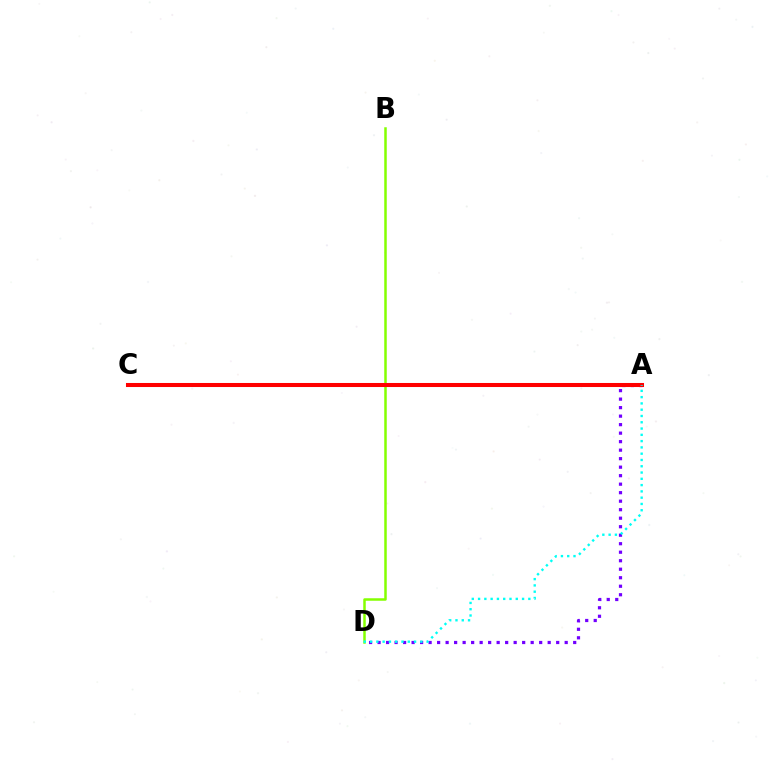{('A', 'D'): [{'color': '#7200ff', 'line_style': 'dotted', 'thickness': 2.31}, {'color': '#00fff6', 'line_style': 'dotted', 'thickness': 1.71}], ('B', 'D'): [{'color': '#84ff00', 'line_style': 'solid', 'thickness': 1.8}], ('A', 'C'): [{'color': '#ff0000', 'line_style': 'solid', 'thickness': 2.92}]}